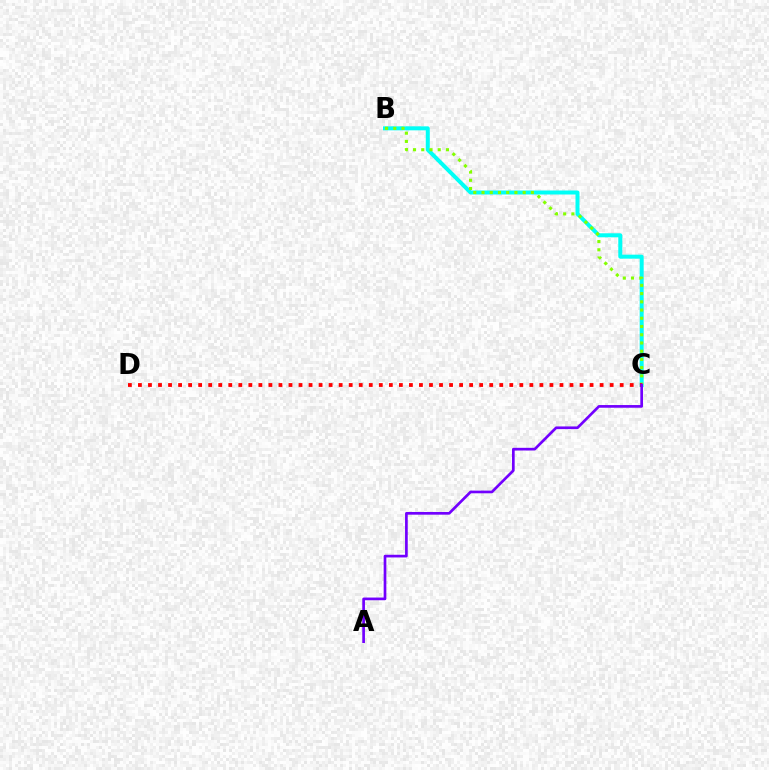{('B', 'C'): [{'color': '#00fff6', 'line_style': 'solid', 'thickness': 2.87}, {'color': '#84ff00', 'line_style': 'dotted', 'thickness': 2.24}], ('C', 'D'): [{'color': '#ff0000', 'line_style': 'dotted', 'thickness': 2.73}], ('A', 'C'): [{'color': '#7200ff', 'line_style': 'solid', 'thickness': 1.93}]}